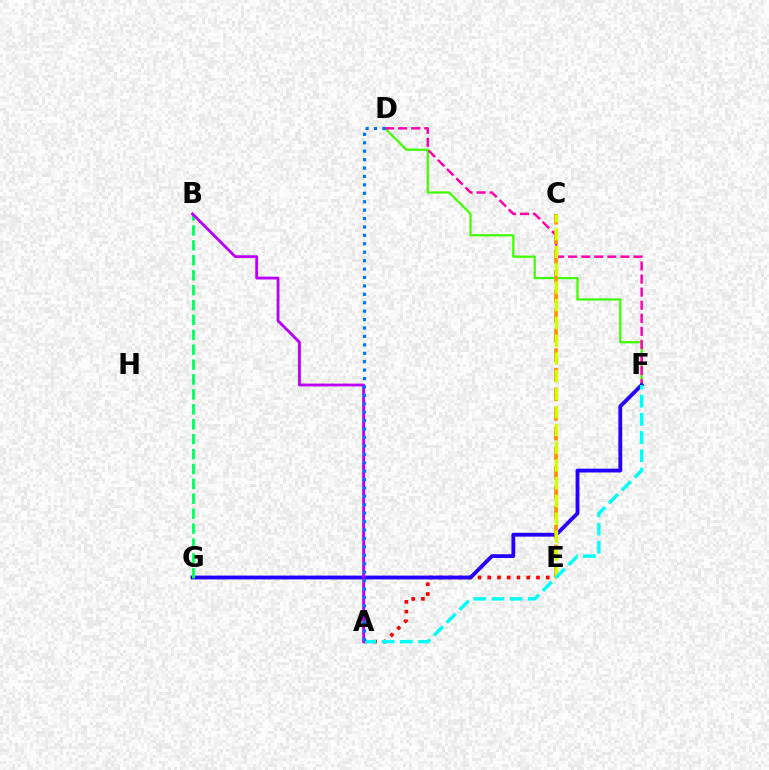{('D', 'F'): [{'color': '#3dff00', 'line_style': 'solid', 'thickness': 1.6}, {'color': '#ff00ac', 'line_style': 'dashed', 'thickness': 1.77}], ('A', 'E'): [{'color': '#ff0000', 'line_style': 'dotted', 'thickness': 2.65}], ('F', 'G'): [{'color': '#2500ff', 'line_style': 'solid', 'thickness': 2.75}], ('C', 'E'): [{'color': '#ff9400', 'line_style': 'dashed', 'thickness': 2.67}, {'color': '#d1ff00', 'line_style': 'dashed', 'thickness': 2.42}], ('A', 'F'): [{'color': '#00fff6', 'line_style': 'dashed', 'thickness': 2.47}], ('B', 'G'): [{'color': '#00ff5c', 'line_style': 'dashed', 'thickness': 2.02}], ('A', 'B'): [{'color': '#b900ff', 'line_style': 'solid', 'thickness': 2.04}], ('A', 'D'): [{'color': '#0074ff', 'line_style': 'dotted', 'thickness': 2.29}]}